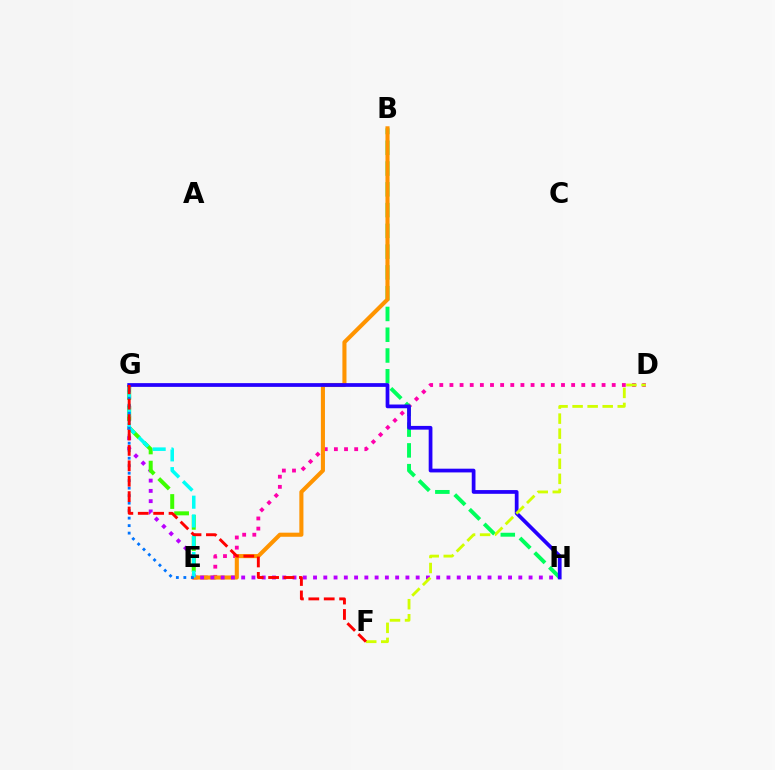{('D', 'E'): [{'color': '#ff00ac', 'line_style': 'dotted', 'thickness': 2.76}], ('B', 'H'): [{'color': '#00ff5c', 'line_style': 'dashed', 'thickness': 2.82}], ('B', 'E'): [{'color': '#ff9400', 'line_style': 'solid', 'thickness': 2.95}], ('G', 'H'): [{'color': '#b900ff', 'line_style': 'dotted', 'thickness': 2.79}, {'color': '#2500ff', 'line_style': 'solid', 'thickness': 2.69}], ('E', 'G'): [{'color': '#3dff00', 'line_style': 'dashed', 'thickness': 2.88}, {'color': '#00fff6', 'line_style': 'dashed', 'thickness': 2.55}, {'color': '#0074ff', 'line_style': 'dotted', 'thickness': 2.04}], ('D', 'F'): [{'color': '#d1ff00', 'line_style': 'dashed', 'thickness': 2.04}], ('F', 'G'): [{'color': '#ff0000', 'line_style': 'dashed', 'thickness': 2.09}]}